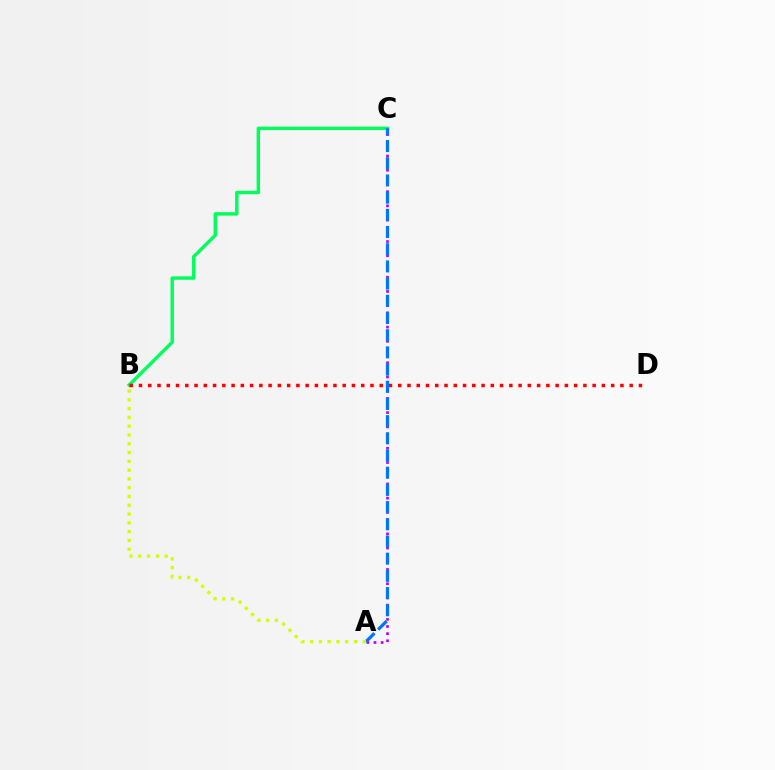{('B', 'C'): [{'color': '#00ff5c', 'line_style': 'solid', 'thickness': 2.47}], ('B', 'D'): [{'color': '#ff0000', 'line_style': 'dotted', 'thickness': 2.52}], ('A', 'C'): [{'color': '#b900ff', 'line_style': 'dotted', 'thickness': 1.94}, {'color': '#0074ff', 'line_style': 'dashed', 'thickness': 2.34}], ('A', 'B'): [{'color': '#d1ff00', 'line_style': 'dotted', 'thickness': 2.39}]}